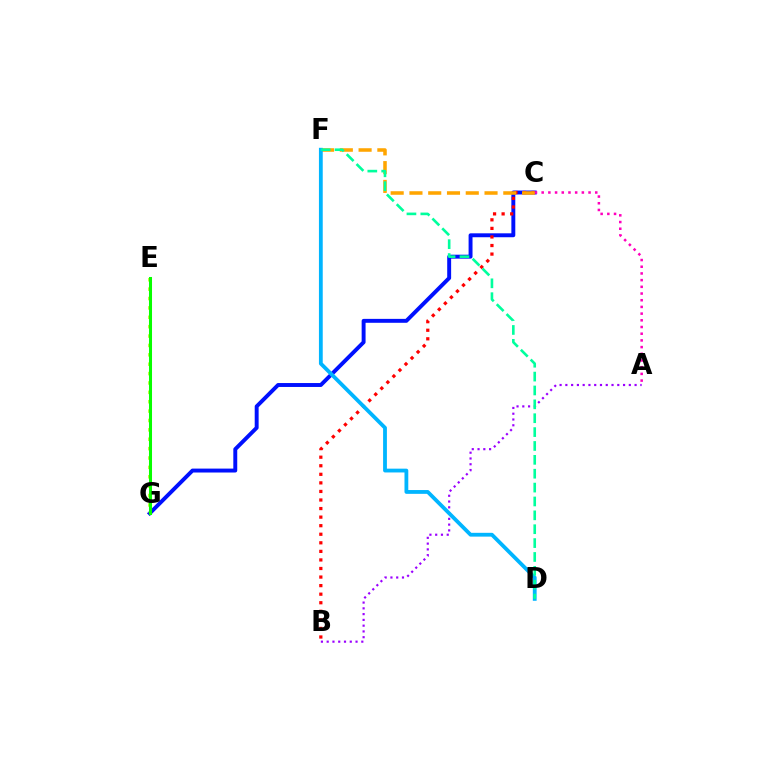{('A', 'B'): [{'color': '#9b00ff', 'line_style': 'dotted', 'thickness': 1.57}], ('C', 'G'): [{'color': '#0010ff', 'line_style': 'solid', 'thickness': 2.82}], ('B', 'C'): [{'color': '#ff0000', 'line_style': 'dotted', 'thickness': 2.33}], ('C', 'F'): [{'color': '#ffa500', 'line_style': 'dashed', 'thickness': 2.55}], ('D', 'F'): [{'color': '#00b5ff', 'line_style': 'solid', 'thickness': 2.74}, {'color': '#00ff9d', 'line_style': 'dashed', 'thickness': 1.88}], ('E', 'G'): [{'color': '#b3ff00', 'line_style': 'dotted', 'thickness': 2.55}, {'color': '#08ff00', 'line_style': 'solid', 'thickness': 2.19}], ('A', 'C'): [{'color': '#ff00bd', 'line_style': 'dotted', 'thickness': 1.82}]}